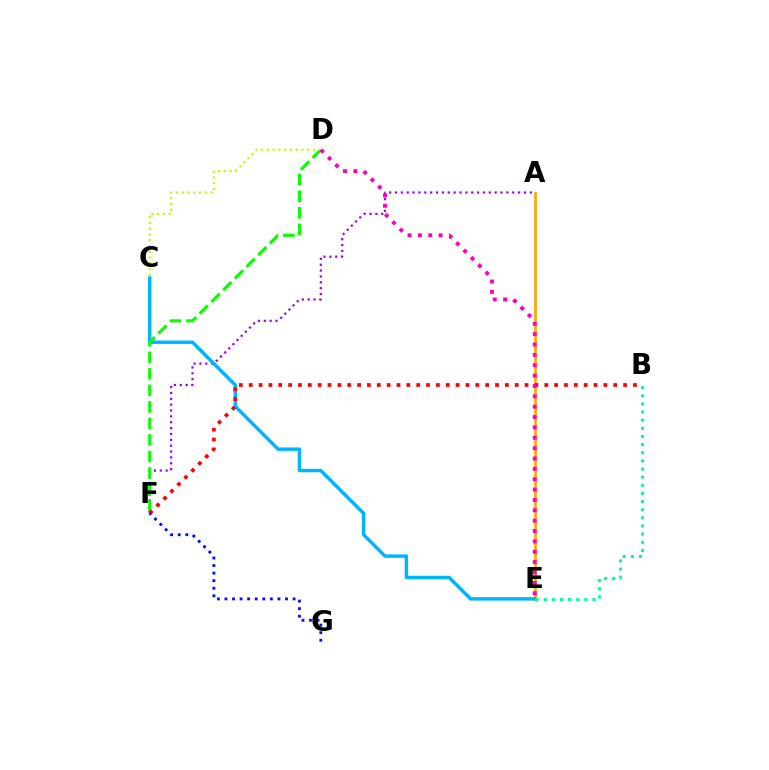{('A', 'E'): [{'color': '#ffa500', 'line_style': 'solid', 'thickness': 1.93}], ('A', 'F'): [{'color': '#9b00ff', 'line_style': 'dotted', 'thickness': 1.59}], ('C', 'E'): [{'color': '#00b5ff', 'line_style': 'solid', 'thickness': 2.48}], ('D', 'F'): [{'color': '#08ff00', 'line_style': 'dashed', 'thickness': 2.25}], ('B', 'F'): [{'color': '#ff0000', 'line_style': 'dotted', 'thickness': 2.68}], ('B', 'E'): [{'color': '#00ff9d', 'line_style': 'dotted', 'thickness': 2.21}], ('F', 'G'): [{'color': '#0010ff', 'line_style': 'dotted', 'thickness': 2.06}], ('C', 'D'): [{'color': '#b3ff00', 'line_style': 'dotted', 'thickness': 1.57}], ('D', 'E'): [{'color': '#ff00bd', 'line_style': 'dotted', 'thickness': 2.82}]}